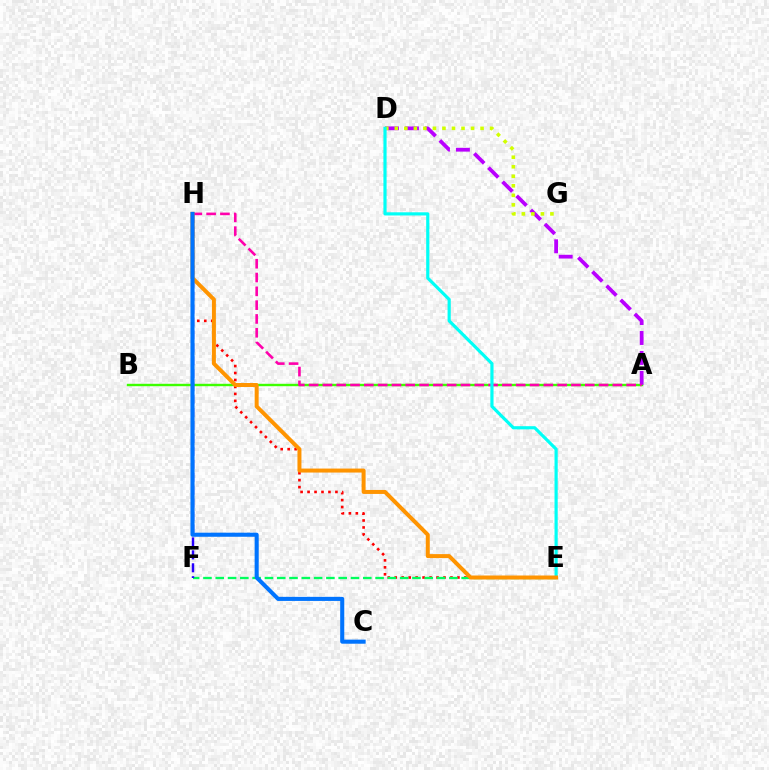{('A', 'B'): [{'color': '#3dff00', 'line_style': 'solid', 'thickness': 1.73}], ('E', 'H'): [{'color': '#ff0000', 'line_style': 'dotted', 'thickness': 1.89}, {'color': '#ff9400', 'line_style': 'solid', 'thickness': 2.87}], ('E', 'F'): [{'color': '#00ff5c', 'line_style': 'dashed', 'thickness': 1.67}], ('A', 'D'): [{'color': '#b900ff', 'line_style': 'dashed', 'thickness': 2.71}], ('D', 'G'): [{'color': '#d1ff00', 'line_style': 'dotted', 'thickness': 2.59}], ('F', 'H'): [{'color': '#2500ff', 'line_style': 'dashed', 'thickness': 1.76}], ('A', 'H'): [{'color': '#ff00ac', 'line_style': 'dashed', 'thickness': 1.88}], ('D', 'E'): [{'color': '#00fff6', 'line_style': 'solid', 'thickness': 2.29}], ('C', 'H'): [{'color': '#0074ff', 'line_style': 'solid', 'thickness': 2.94}]}